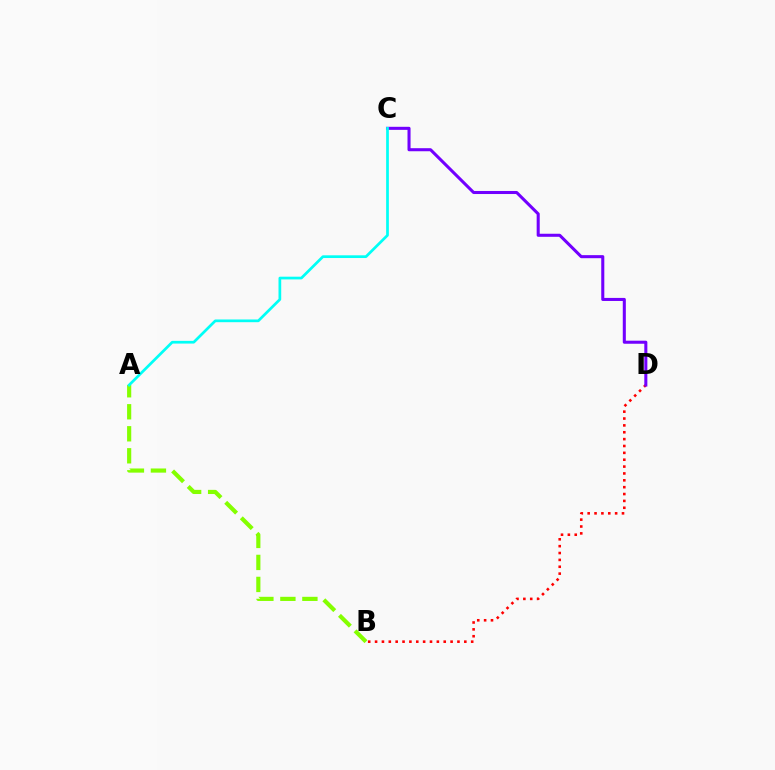{('B', 'D'): [{'color': '#ff0000', 'line_style': 'dotted', 'thickness': 1.87}], ('C', 'D'): [{'color': '#7200ff', 'line_style': 'solid', 'thickness': 2.2}], ('A', 'B'): [{'color': '#84ff00', 'line_style': 'dashed', 'thickness': 2.99}], ('A', 'C'): [{'color': '#00fff6', 'line_style': 'solid', 'thickness': 1.95}]}